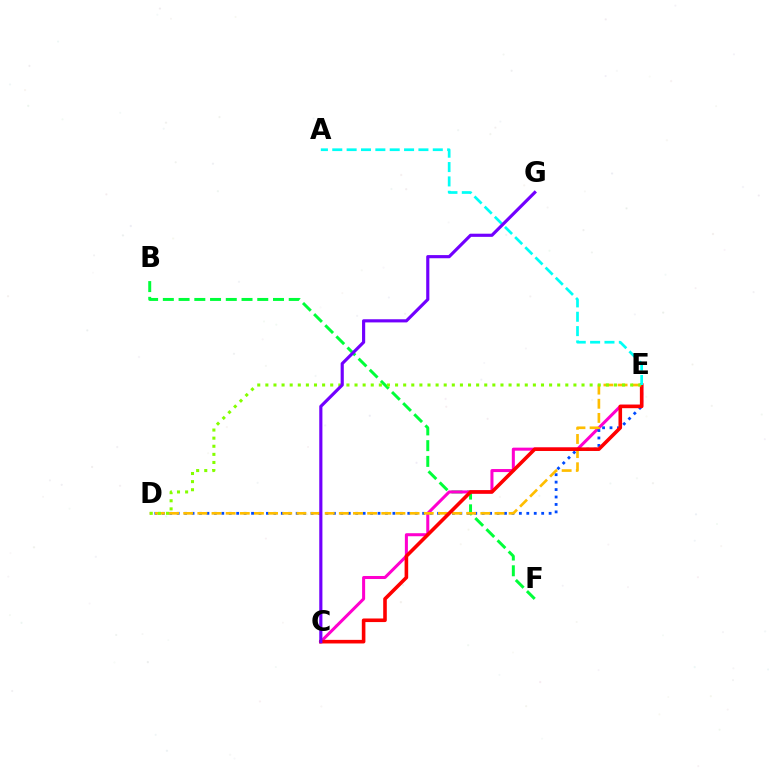{('B', 'F'): [{'color': '#00ff39', 'line_style': 'dashed', 'thickness': 2.14}], ('C', 'E'): [{'color': '#ff00cf', 'line_style': 'solid', 'thickness': 2.18}, {'color': '#ff0000', 'line_style': 'solid', 'thickness': 2.59}], ('D', 'E'): [{'color': '#004bff', 'line_style': 'dotted', 'thickness': 2.02}, {'color': '#ffbd00', 'line_style': 'dashed', 'thickness': 1.92}, {'color': '#84ff00', 'line_style': 'dotted', 'thickness': 2.2}], ('A', 'E'): [{'color': '#00fff6', 'line_style': 'dashed', 'thickness': 1.95}], ('C', 'G'): [{'color': '#7200ff', 'line_style': 'solid', 'thickness': 2.27}]}